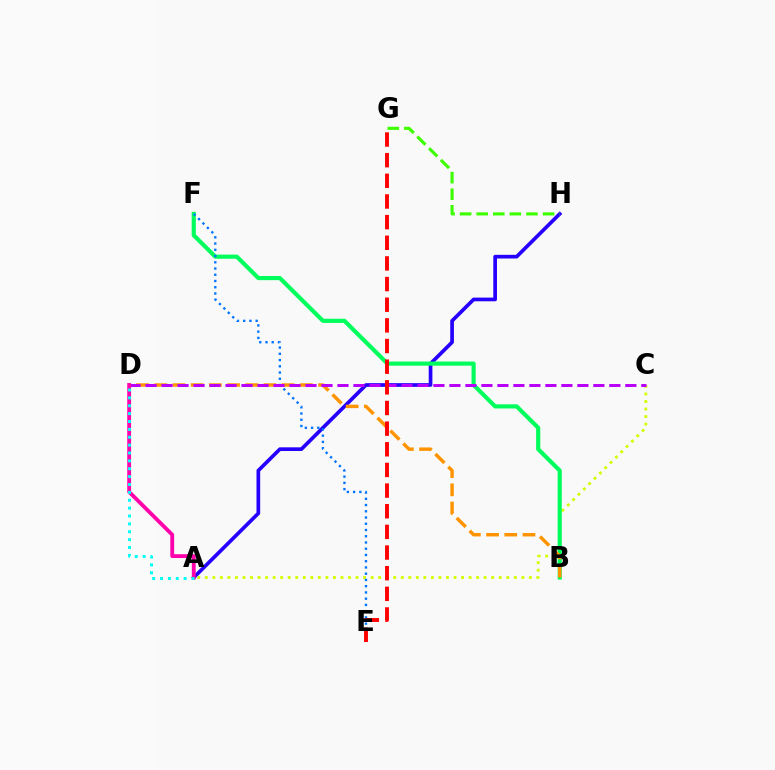{('A', 'H'): [{'color': '#2500ff', 'line_style': 'solid', 'thickness': 2.65}], ('A', 'C'): [{'color': '#d1ff00', 'line_style': 'dotted', 'thickness': 2.05}], ('B', 'F'): [{'color': '#00ff5c', 'line_style': 'solid', 'thickness': 2.99}], ('G', 'H'): [{'color': '#3dff00', 'line_style': 'dashed', 'thickness': 2.25}], ('B', 'D'): [{'color': '#ff9400', 'line_style': 'dashed', 'thickness': 2.47}], ('E', 'F'): [{'color': '#0074ff', 'line_style': 'dotted', 'thickness': 1.7}], ('C', 'D'): [{'color': '#b900ff', 'line_style': 'dashed', 'thickness': 2.17}], ('A', 'D'): [{'color': '#ff00ac', 'line_style': 'solid', 'thickness': 2.76}, {'color': '#00fff6', 'line_style': 'dotted', 'thickness': 2.14}], ('E', 'G'): [{'color': '#ff0000', 'line_style': 'dashed', 'thickness': 2.81}]}